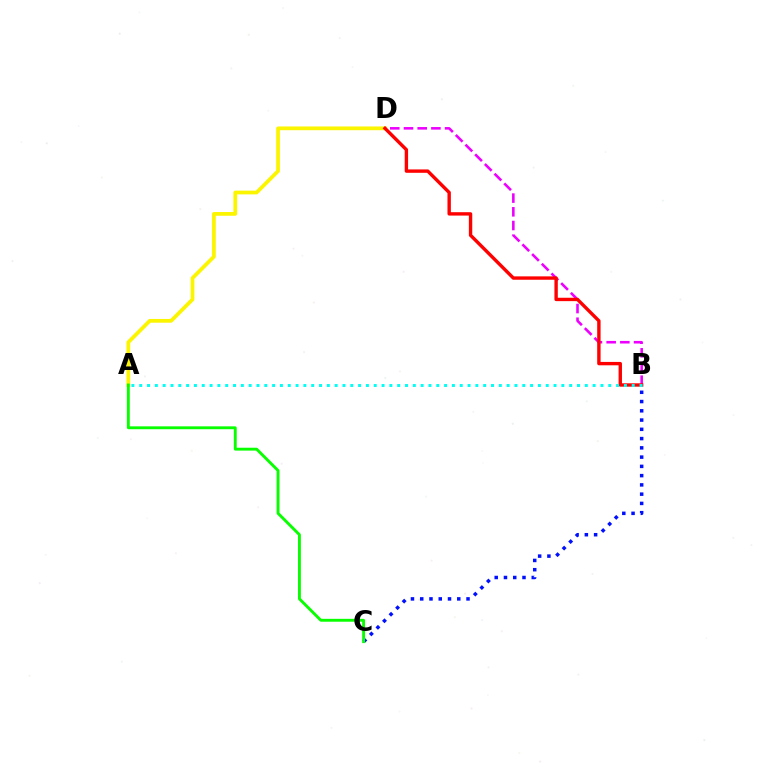{('B', 'C'): [{'color': '#0010ff', 'line_style': 'dotted', 'thickness': 2.52}], ('B', 'D'): [{'color': '#ee00ff', 'line_style': 'dashed', 'thickness': 1.86}, {'color': '#ff0000', 'line_style': 'solid', 'thickness': 2.43}], ('A', 'D'): [{'color': '#fcf500', 'line_style': 'solid', 'thickness': 2.7}], ('A', 'C'): [{'color': '#08ff00', 'line_style': 'solid', 'thickness': 2.07}], ('A', 'B'): [{'color': '#00fff6', 'line_style': 'dotted', 'thickness': 2.12}]}